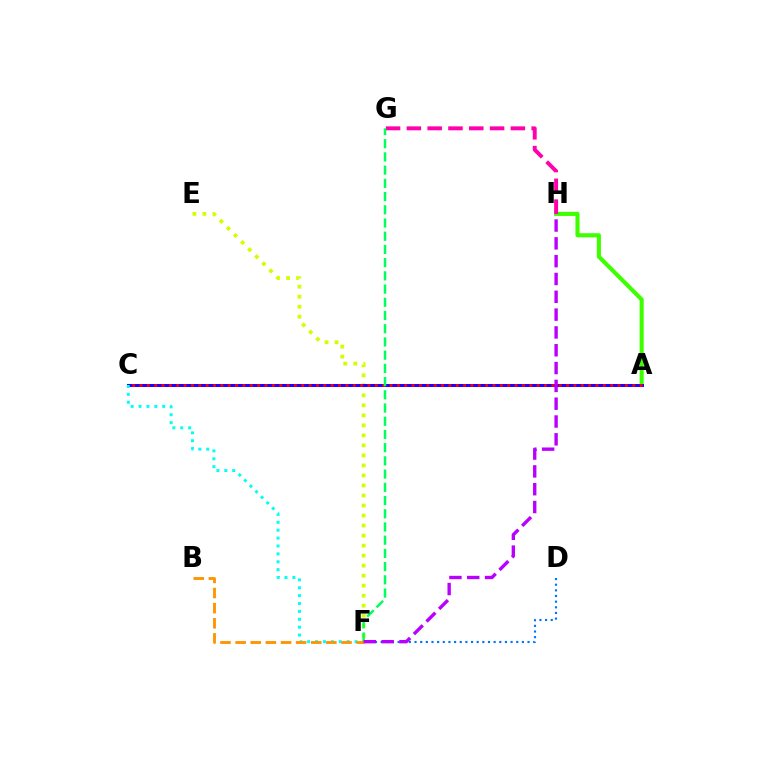{('E', 'F'): [{'color': '#d1ff00', 'line_style': 'dotted', 'thickness': 2.72}], ('A', 'H'): [{'color': '#3dff00', 'line_style': 'solid', 'thickness': 2.95}], ('D', 'F'): [{'color': '#0074ff', 'line_style': 'dotted', 'thickness': 1.54}], ('G', 'H'): [{'color': '#ff00ac', 'line_style': 'dashed', 'thickness': 2.83}], ('A', 'C'): [{'color': '#2500ff', 'line_style': 'solid', 'thickness': 2.17}, {'color': '#ff0000', 'line_style': 'dotted', 'thickness': 2.0}], ('C', 'F'): [{'color': '#00fff6', 'line_style': 'dotted', 'thickness': 2.14}], ('F', 'G'): [{'color': '#00ff5c', 'line_style': 'dashed', 'thickness': 1.8}], ('B', 'F'): [{'color': '#ff9400', 'line_style': 'dashed', 'thickness': 2.05}], ('F', 'H'): [{'color': '#b900ff', 'line_style': 'dashed', 'thickness': 2.42}]}